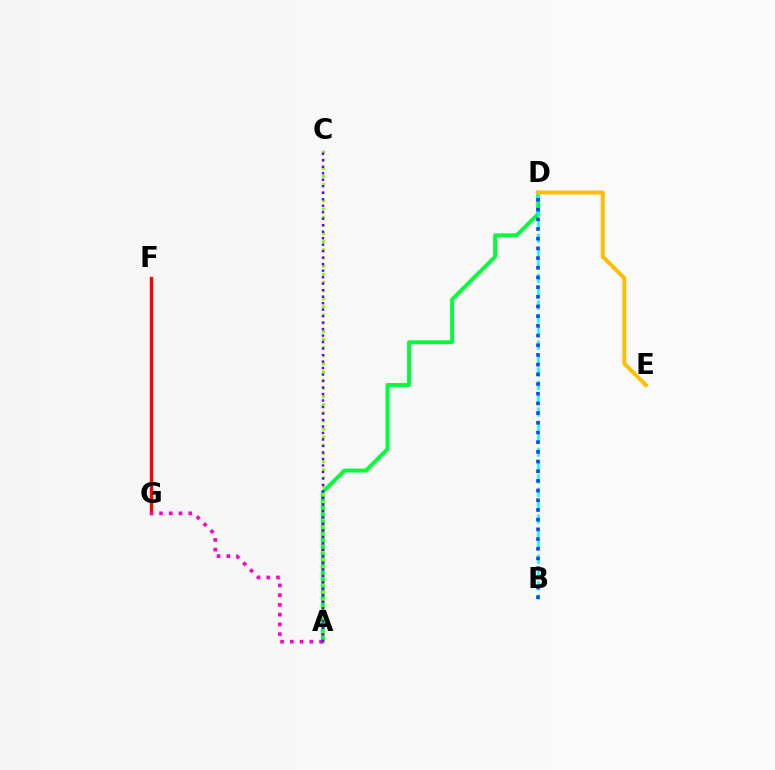{('A', 'D'): [{'color': '#00ff39', 'line_style': 'solid', 'thickness': 2.81}], ('A', 'C'): [{'color': '#84ff00', 'line_style': 'dotted', 'thickness': 2.21}, {'color': '#7200ff', 'line_style': 'dotted', 'thickness': 1.76}], ('F', 'G'): [{'color': '#ff0000', 'line_style': 'solid', 'thickness': 2.4}], ('A', 'G'): [{'color': '#ff00cf', 'line_style': 'dotted', 'thickness': 2.65}], ('B', 'D'): [{'color': '#00fff6', 'line_style': 'dashed', 'thickness': 1.82}, {'color': '#004bff', 'line_style': 'dotted', 'thickness': 2.63}], ('D', 'E'): [{'color': '#ffbd00', 'line_style': 'solid', 'thickness': 2.84}]}